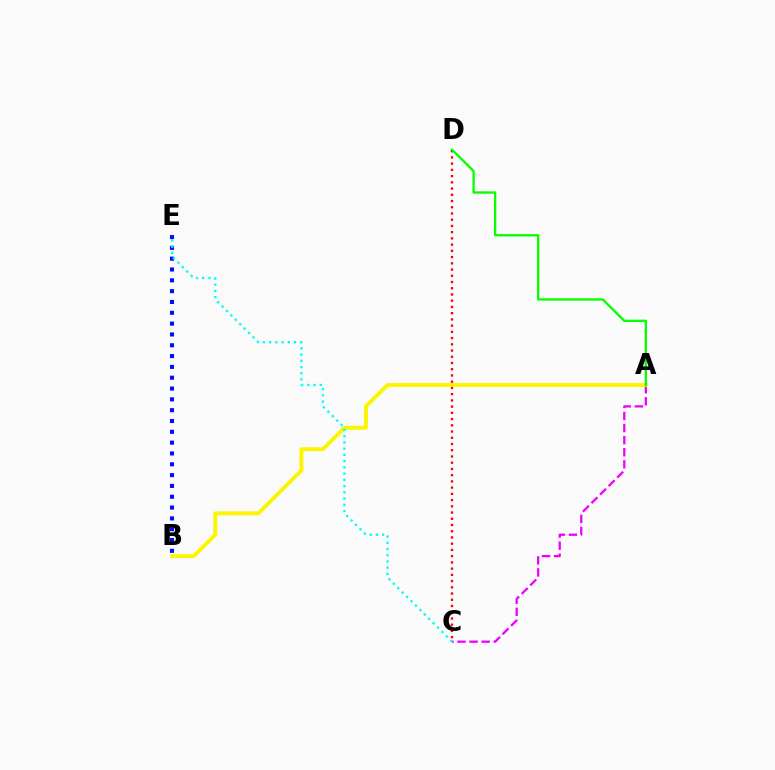{('A', 'C'): [{'color': '#ee00ff', 'line_style': 'dashed', 'thickness': 1.64}], ('C', 'D'): [{'color': '#ff0000', 'line_style': 'dotted', 'thickness': 1.69}], ('A', 'B'): [{'color': '#fcf500', 'line_style': 'solid', 'thickness': 2.82}], ('B', 'E'): [{'color': '#0010ff', 'line_style': 'dotted', 'thickness': 2.94}], ('A', 'D'): [{'color': '#08ff00', 'line_style': 'solid', 'thickness': 1.69}], ('C', 'E'): [{'color': '#00fff6', 'line_style': 'dotted', 'thickness': 1.69}]}